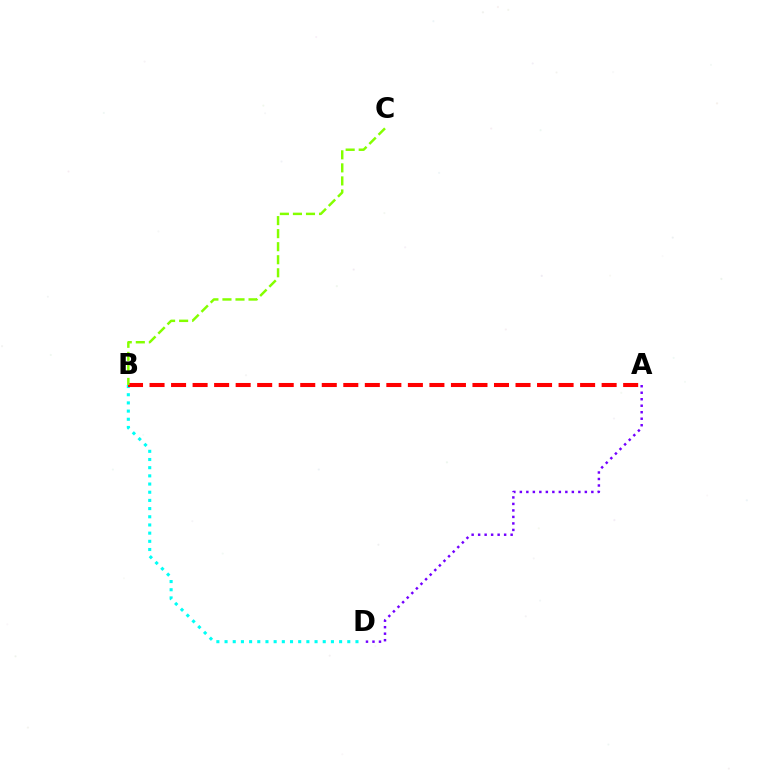{('B', 'D'): [{'color': '#00fff6', 'line_style': 'dotted', 'thickness': 2.22}], ('A', 'D'): [{'color': '#7200ff', 'line_style': 'dotted', 'thickness': 1.77}], ('A', 'B'): [{'color': '#ff0000', 'line_style': 'dashed', 'thickness': 2.92}], ('B', 'C'): [{'color': '#84ff00', 'line_style': 'dashed', 'thickness': 1.77}]}